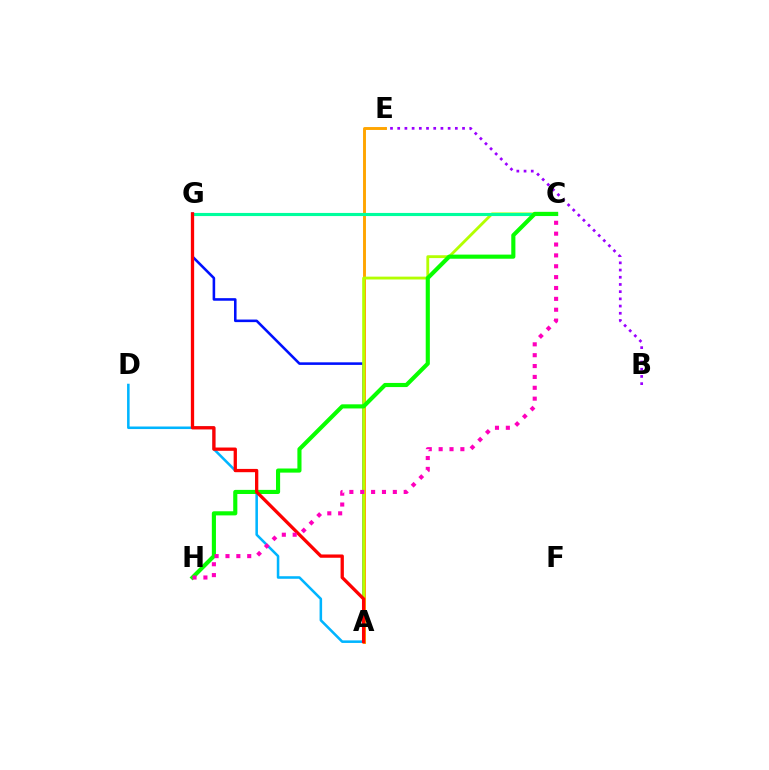{('B', 'E'): [{'color': '#9b00ff', 'line_style': 'dotted', 'thickness': 1.96}], ('A', 'E'): [{'color': '#ffa500', 'line_style': 'solid', 'thickness': 2.1}], ('A', 'G'): [{'color': '#0010ff', 'line_style': 'solid', 'thickness': 1.85}, {'color': '#ff0000', 'line_style': 'solid', 'thickness': 2.37}], ('A', 'D'): [{'color': '#00b5ff', 'line_style': 'solid', 'thickness': 1.84}], ('A', 'C'): [{'color': '#b3ff00', 'line_style': 'solid', 'thickness': 2.04}], ('C', 'G'): [{'color': '#00ff9d', 'line_style': 'solid', 'thickness': 2.25}], ('C', 'H'): [{'color': '#08ff00', 'line_style': 'solid', 'thickness': 2.97}, {'color': '#ff00bd', 'line_style': 'dotted', 'thickness': 2.95}]}